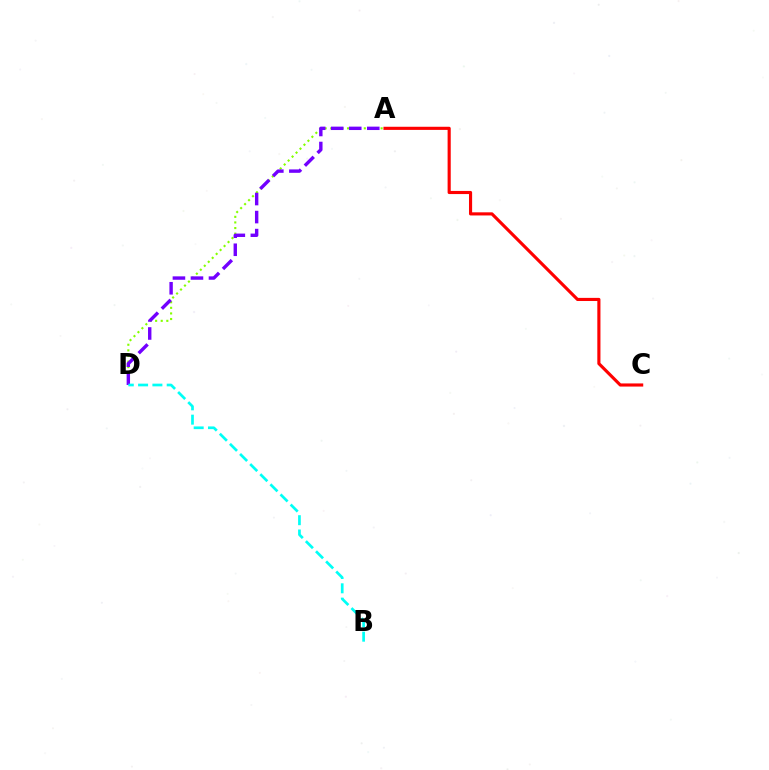{('A', 'D'): [{'color': '#84ff00', 'line_style': 'dotted', 'thickness': 1.52}, {'color': '#7200ff', 'line_style': 'dashed', 'thickness': 2.45}], ('A', 'C'): [{'color': '#ff0000', 'line_style': 'solid', 'thickness': 2.25}], ('B', 'D'): [{'color': '#00fff6', 'line_style': 'dashed', 'thickness': 1.94}]}